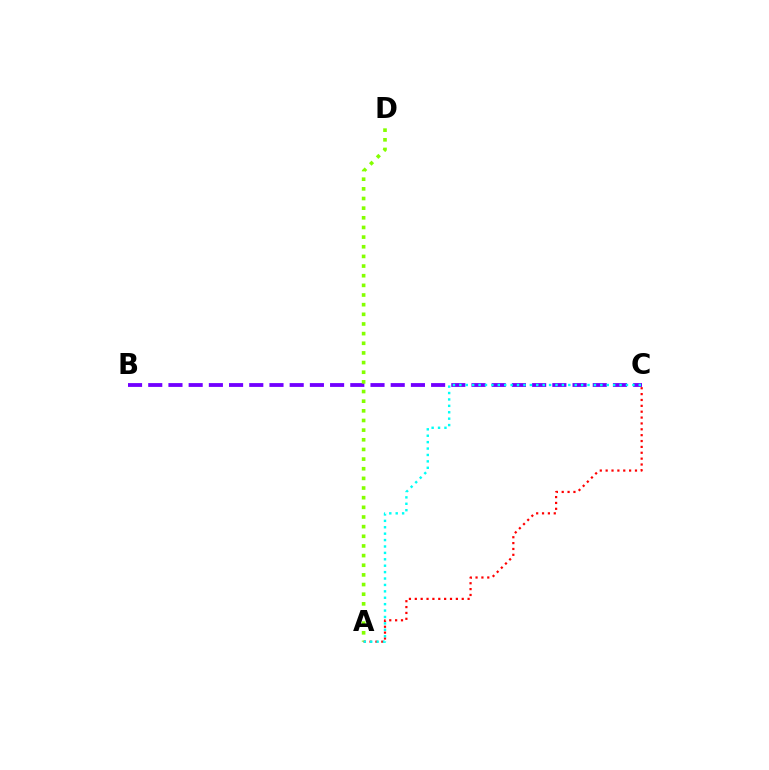{('B', 'C'): [{'color': '#7200ff', 'line_style': 'dashed', 'thickness': 2.74}], ('A', 'D'): [{'color': '#84ff00', 'line_style': 'dotted', 'thickness': 2.62}], ('A', 'C'): [{'color': '#ff0000', 'line_style': 'dotted', 'thickness': 1.59}, {'color': '#00fff6', 'line_style': 'dotted', 'thickness': 1.74}]}